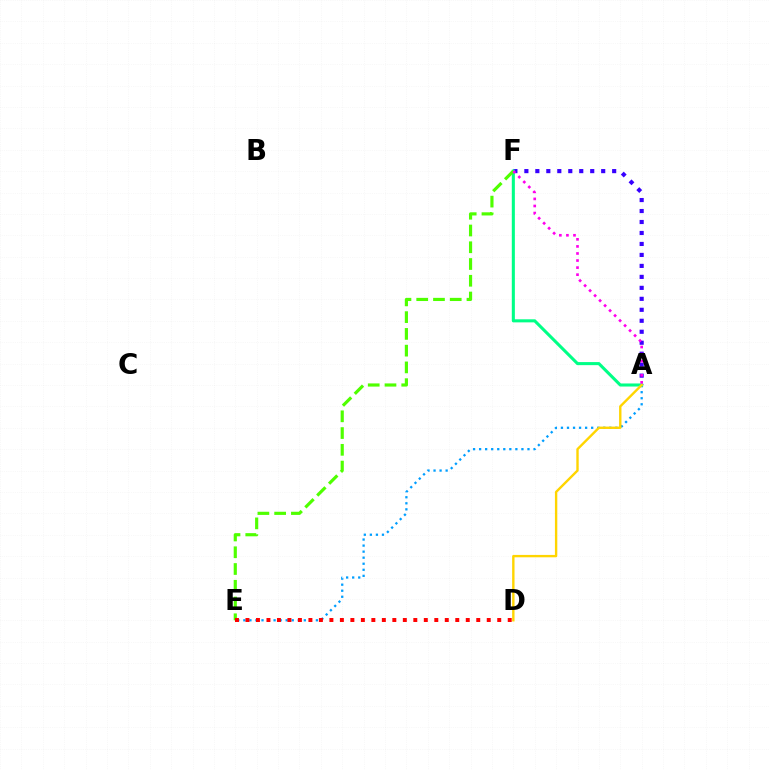{('A', 'E'): [{'color': '#009eff', 'line_style': 'dotted', 'thickness': 1.64}], ('A', 'F'): [{'color': '#3700ff', 'line_style': 'dotted', 'thickness': 2.98}, {'color': '#00ff86', 'line_style': 'solid', 'thickness': 2.21}, {'color': '#ff00ed', 'line_style': 'dotted', 'thickness': 1.92}], ('A', 'D'): [{'color': '#ffd500', 'line_style': 'solid', 'thickness': 1.71}], ('E', 'F'): [{'color': '#4fff00', 'line_style': 'dashed', 'thickness': 2.28}], ('D', 'E'): [{'color': '#ff0000', 'line_style': 'dotted', 'thickness': 2.85}]}